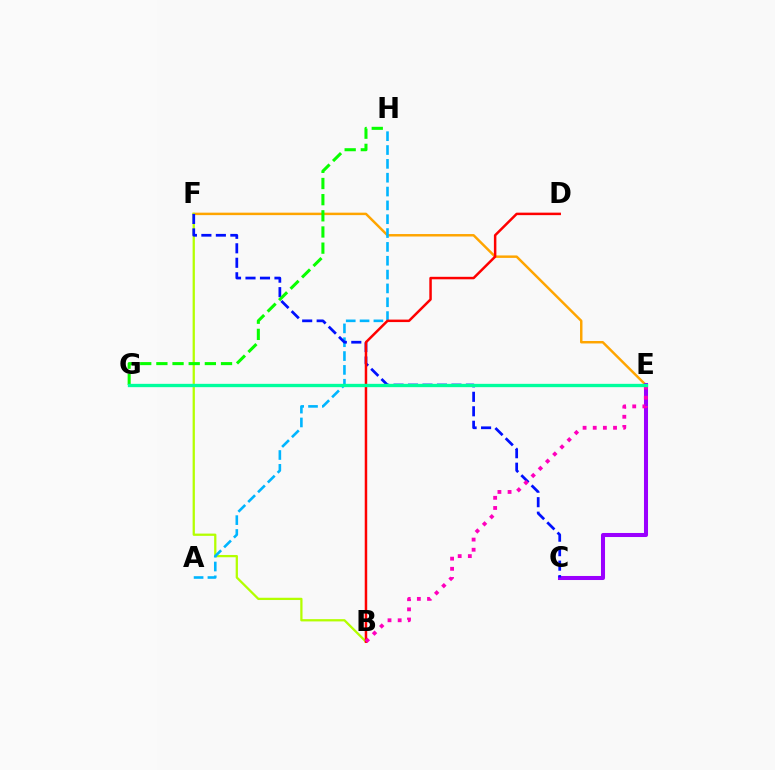{('E', 'F'): [{'color': '#ffa500', 'line_style': 'solid', 'thickness': 1.77}], ('C', 'E'): [{'color': '#9b00ff', 'line_style': 'solid', 'thickness': 2.91}], ('B', 'F'): [{'color': '#b3ff00', 'line_style': 'solid', 'thickness': 1.63}], ('A', 'H'): [{'color': '#00b5ff', 'line_style': 'dashed', 'thickness': 1.88}], ('C', 'F'): [{'color': '#0010ff', 'line_style': 'dashed', 'thickness': 1.97}], ('B', 'D'): [{'color': '#ff0000', 'line_style': 'solid', 'thickness': 1.79}], ('B', 'E'): [{'color': '#ff00bd', 'line_style': 'dotted', 'thickness': 2.76}], ('G', 'H'): [{'color': '#08ff00', 'line_style': 'dashed', 'thickness': 2.2}], ('E', 'G'): [{'color': '#00ff9d', 'line_style': 'solid', 'thickness': 2.39}]}